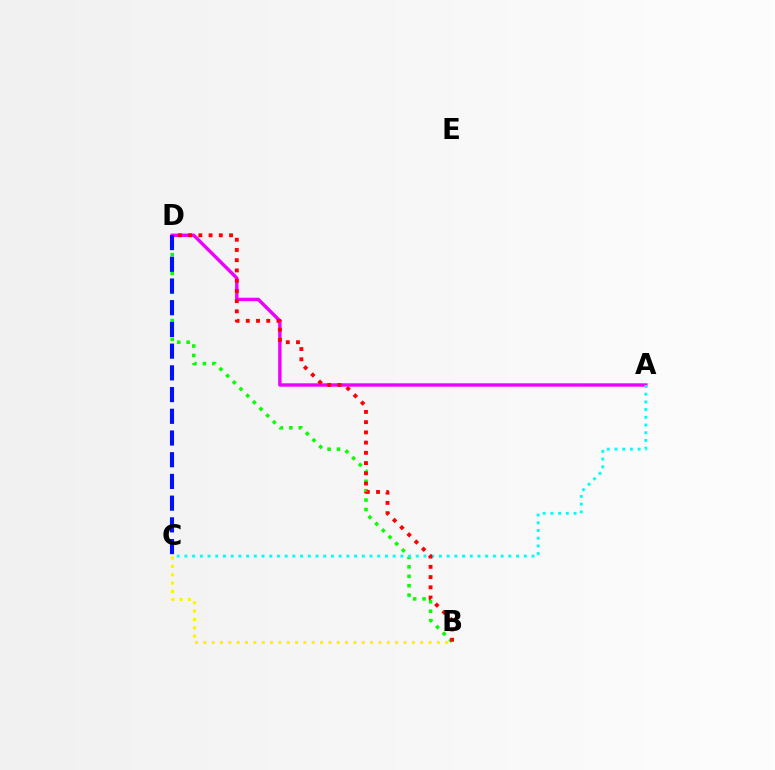{('B', 'D'): [{'color': '#08ff00', 'line_style': 'dotted', 'thickness': 2.56}, {'color': '#ff0000', 'line_style': 'dotted', 'thickness': 2.78}], ('A', 'D'): [{'color': '#ee00ff', 'line_style': 'solid', 'thickness': 2.45}], ('B', 'C'): [{'color': '#fcf500', 'line_style': 'dotted', 'thickness': 2.27}], ('C', 'D'): [{'color': '#0010ff', 'line_style': 'dashed', 'thickness': 2.95}], ('A', 'C'): [{'color': '#00fff6', 'line_style': 'dotted', 'thickness': 2.1}]}